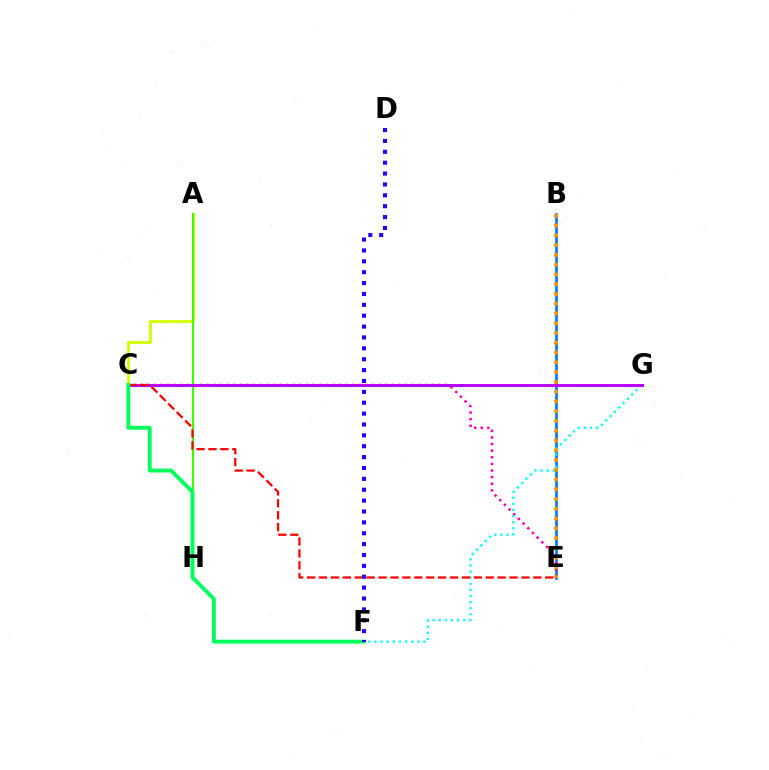{('B', 'E'): [{'color': '#0074ff', 'line_style': 'solid', 'thickness': 1.9}, {'color': '#ff9400', 'line_style': 'dotted', 'thickness': 2.65}], ('C', 'E'): [{'color': '#ff00ac', 'line_style': 'dotted', 'thickness': 1.8}, {'color': '#ff0000', 'line_style': 'dashed', 'thickness': 1.62}], ('A', 'C'): [{'color': '#d1ff00', 'line_style': 'solid', 'thickness': 2.0}], ('F', 'G'): [{'color': '#00fff6', 'line_style': 'dotted', 'thickness': 1.66}], ('A', 'H'): [{'color': '#3dff00', 'line_style': 'solid', 'thickness': 1.56}], ('C', 'G'): [{'color': '#b900ff', 'line_style': 'solid', 'thickness': 2.12}], ('C', 'F'): [{'color': '#00ff5c', 'line_style': 'solid', 'thickness': 2.8}], ('D', 'F'): [{'color': '#2500ff', 'line_style': 'dotted', 'thickness': 2.96}]}